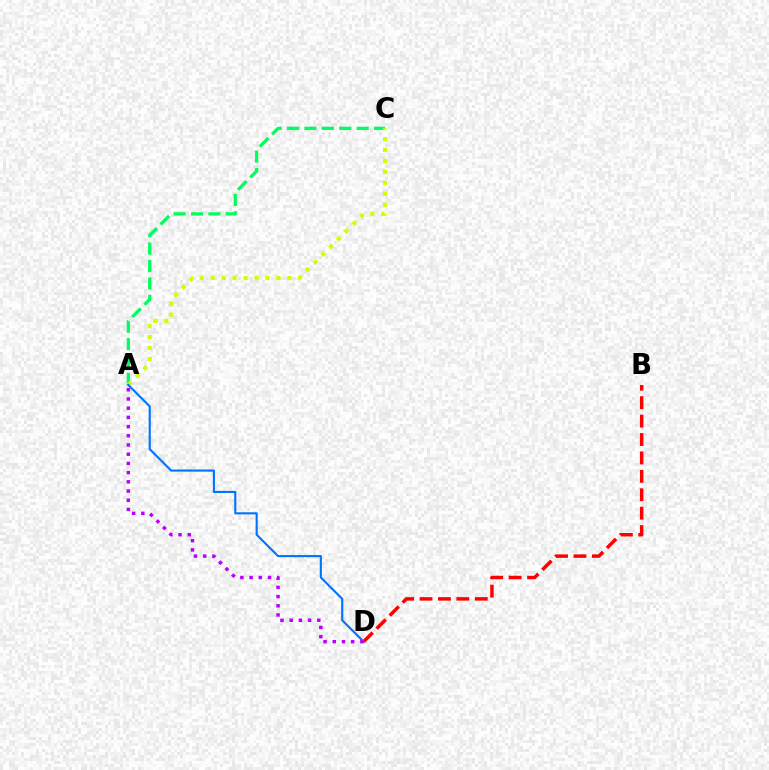{('A', 'C'): [{'color': '#00ff5c', 'line_style': 'dashed', 'thickness': 2.36}, {'color': '#d1ff00', 'line_style': 'dotted', 'thickness': 2.97}], ('B', 'D'): [{'color': '#ff0000', 'line_style': 'dashed', 'thickness': 2.5}], ('A', 'D'): [{'color': '#0074ff', 'line_style': 'solid', 'thickness': 1.53}, {'color': '#b900ff', 'line_style': 'dotted', 'thickness': 2.5}]}